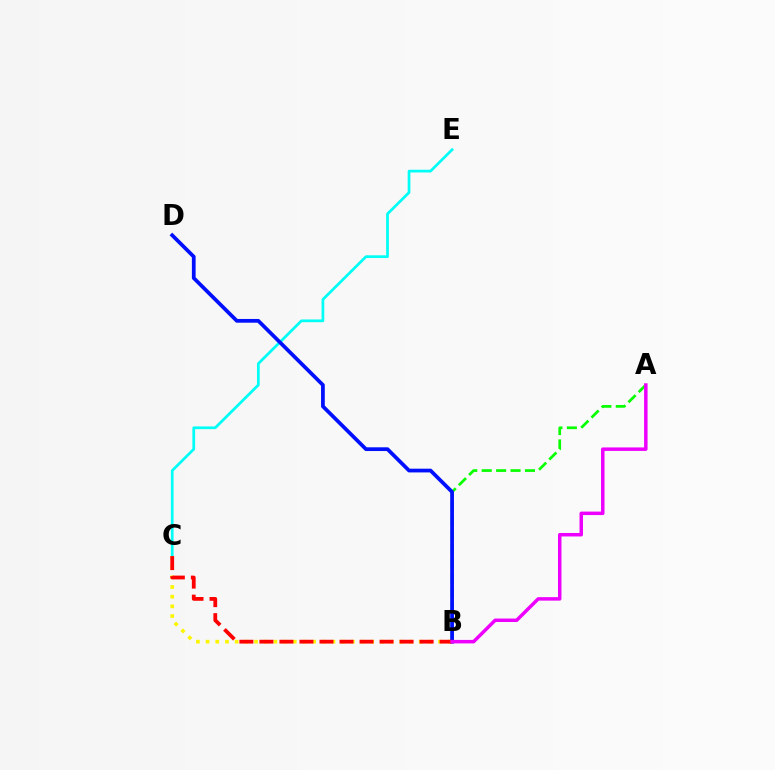{('C', 'E'): [{'color': '#00fff6', 'line_style': 'solid', 'thickness': 1.96}], ('A', 'B'): [{'color': '#08ff00', 'line_style': 'dashed', 'thickness': 1.96}, {'color': '#ee00ff', 'line_style': 'solid', 'thickness': 2.51}], ('B', 'C'): [{'color': '#fcf500', 'line_style': 'dotted', 'thickness': 2.63}, {'color': '#ff0000', 'line_style': 'dashed', 'thickness': 2.72}], ('B', 'D'): [{'color': '#0010ff', 'line_style': 'solid', 'thickness': 2.69}]}